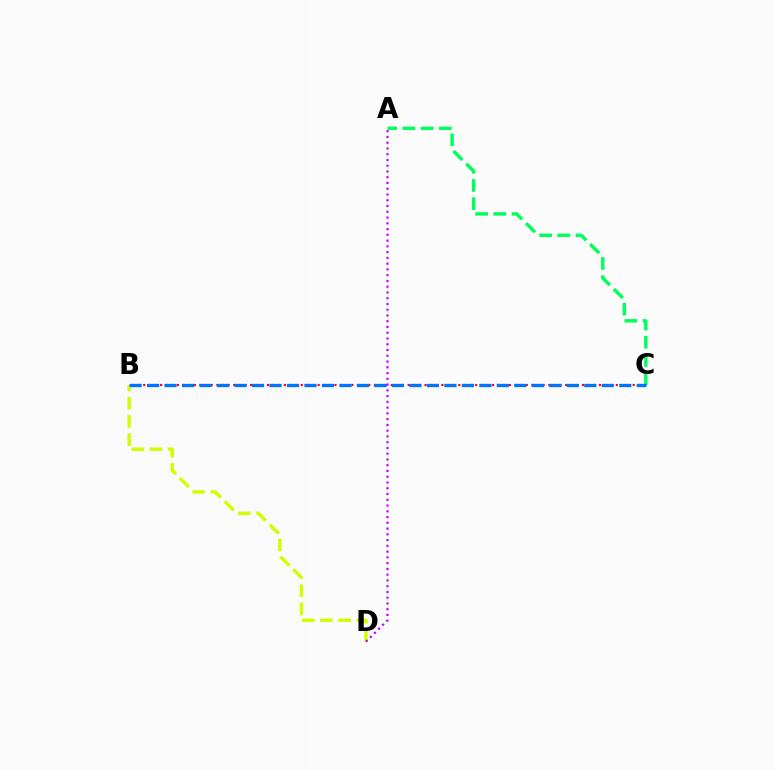{('B', 'C'): [{'color': '#ff0000', 'line_style': 'dotted', 'thickness': 1.53}, {'color': '#0074ff', 'line_style': 'dashed', 'thickness': 2.38}], ('B', 'D'): [{'color': '#d1ff00', 'line_style': 'dashed', 'thickness': 2.47}], ('A', 'C'): [{'color': '#00ff5c', 'line_style': 'dashed', 'thickness': 2.47}], ('A', 'D'): [{'color': '#b900ff', 'line_style': 'dotted', 'thickness': 1.56}]}